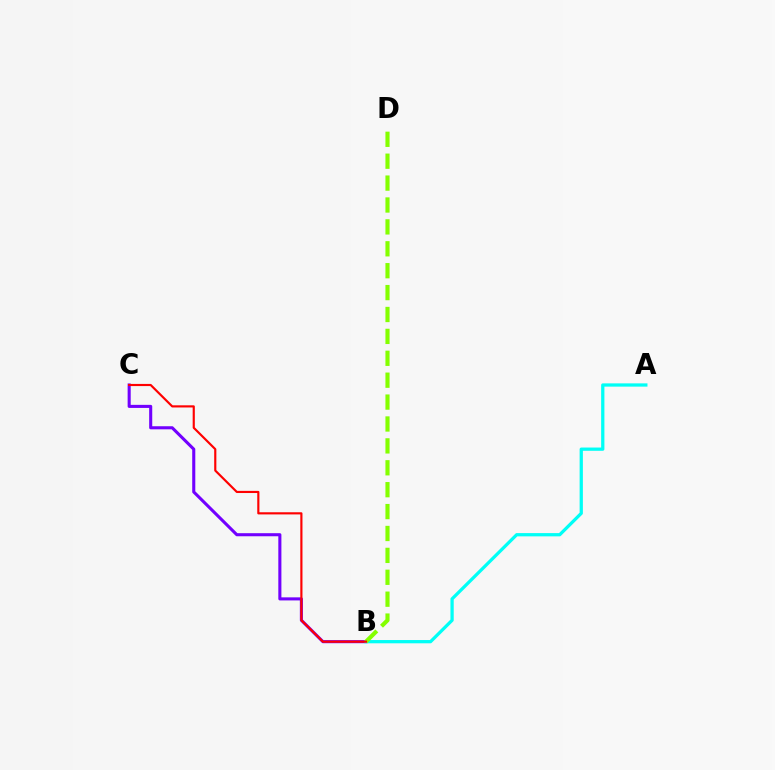{('B', 'C'): [{'color': '#7200ff', 'line_style': 'solid', 'thickness': 2.22}, {'color': '#ff0000', 'line_style': 'solid', 'thickness': 1.55}], ('A', 'B'): [{'color': '#00fff6', 'line_style': 'solid', 'thickness': 2.34}], ('B', 'D'): [{'color': '#84ff00', 'line_style': 'dashed', 'thickness': 2.97}]}